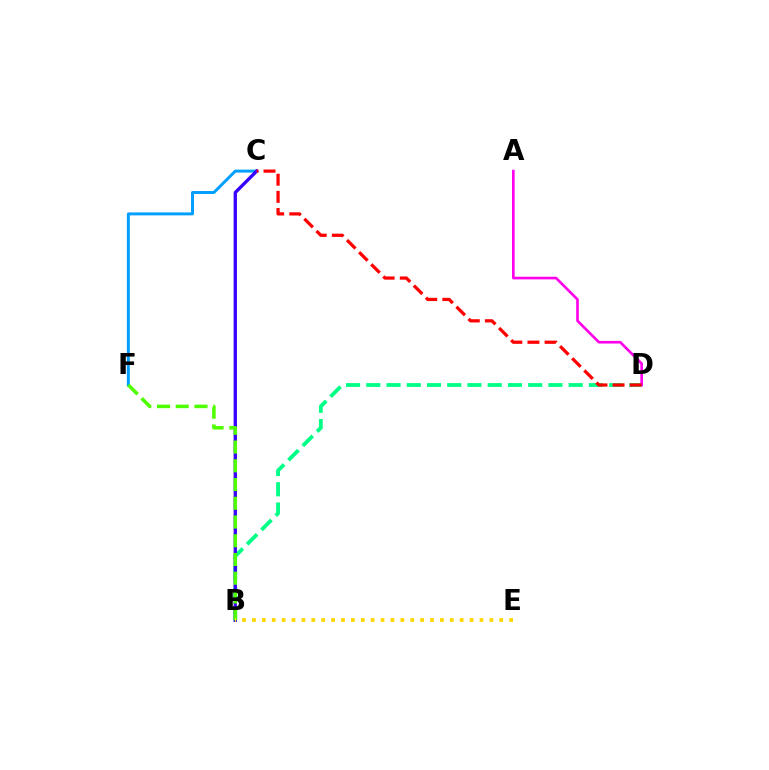{('B', 'D'): [{'color': '#00ff86', 'line_style': 'dashed', 'thickness': 2.75}], ('C', 'F'): [{'color': '#009eff', 'line_style': 'solid', 'thickness': 2.13}], ('A', 'D'): [{'color': '#ff00ed', 'line_style': 'solid', 'thickness': 1.91}], ('B', 'C'): [{'color': '#3700ff', 'line_style': 'solid', 'thickness': 2.39}], ('C', 'D'): [{'color': '#ff0000', 'line_style': 'dashed', 'thickness': 2.33}], ('B', 'F'): [{'color': '#4fff00', 'line_style': 'dashed', 'thickness': 2.55}], ('B', 'E'): [{'color': '#ffd500', 'line_style': 'dotted', 'thickness': 2.69}]}